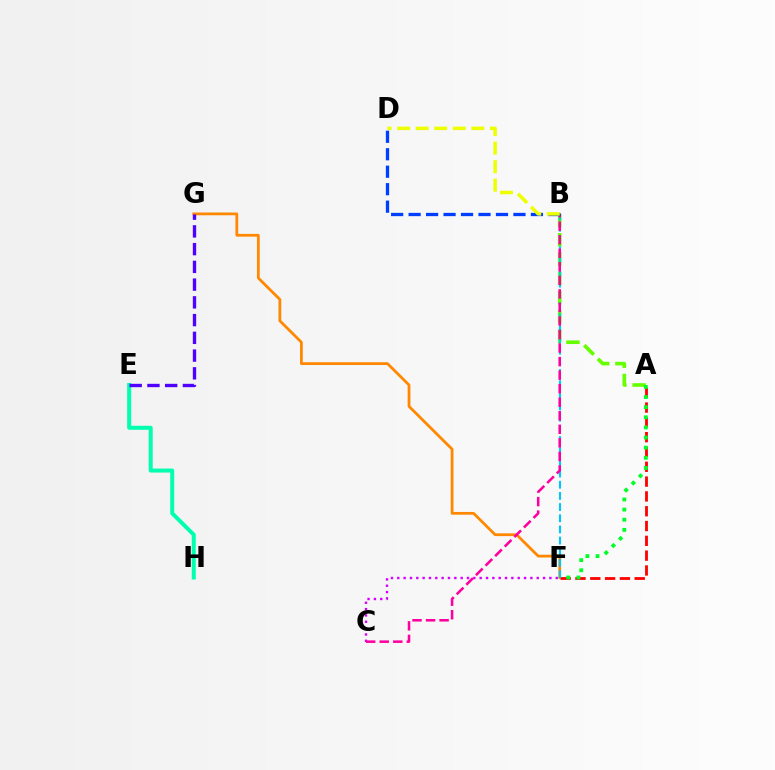{('F', 'G'): [{'color': '#ff8800', 'line_style': 'solid', 'thickness': 1.99}], ('E', 'H'): [{'color': '#00ffaf', 'line_style': 'solid', 'thickness': 2.88}], ('A', 'F'): [{'color': '#ff0000', 'line_style': 'dashed', 'thickness': 2.01}, {'color': '#00ff27', 'line_style': 'dotted', 'thickness': 2.75}], ('C', 'F'): [{'color': '#d600ff', 'line_style': 'dotted', 'thickness': 1.72}], ('A', 'B'): [{'color': '#66ff00', 'line_style': 'dashed', 'thickness': 2.62}], ('B', 'F'): [{'color': '#00c7ff', 'line_style': 'dashed', 'thickness': 1.52}], ('E', 'G'): [{'color': '#4f00ff', 'line_style': 'dashed', 'thickness': 2.41}], ('B', 'C'): [{'color': '#ff00a0', 'line_style': 'dashed', 'thickness': 1.84}], ('B', 'D'): [{'color': '#003fff', 'line_style': 'dashed', 'thickness': 2.37}, {'color': '#eeff00', 'line_style': 'dashed', 'thickness': 2.52}]}